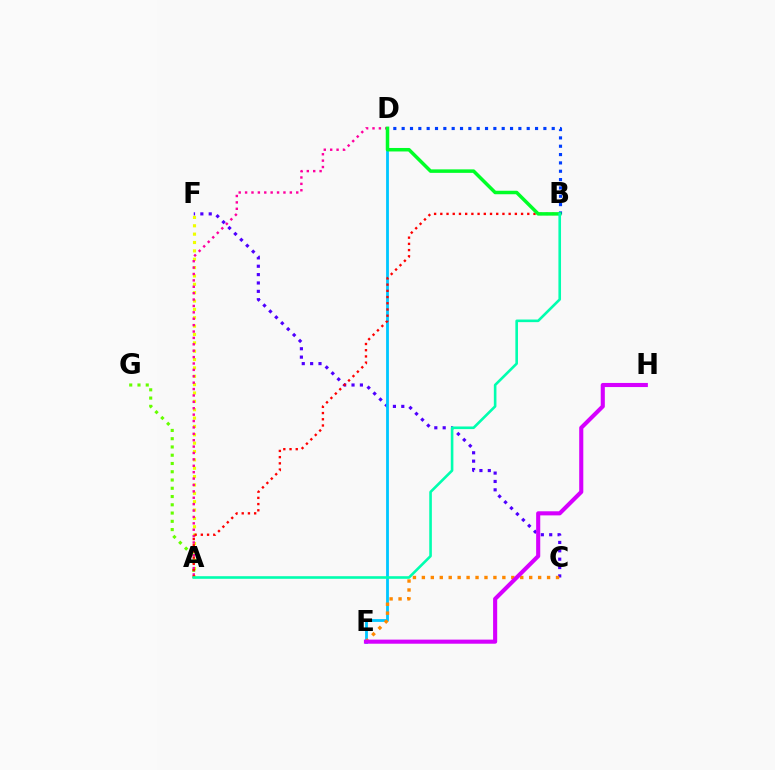{('C', 'F'): [{'color': '#4f00ff', 'line_style': 'dotted', 'thickness': 2.27}], ('D', 'E'): [{'color': '#00c7ff', 'line_style': 'solid', 'thickness': 2.02}], ('C', 'E'): [{'color': '#ff8800', 'line_style': 'dotted', 'thickness': 2.43}], ('B', 'D'): [{'color': '#003fff', 'line_style': 'dotted', 'thickness': 2.27}, {'color': '#00ff27', 'line_style': 'solid', 'thickness': 2.52}], ('A', 'F'): [{'color': '#eeff00', 'line_style': 'dotted', 'thickness': 2.27}], ('A', 'G'): [{'color': '#66ff00', 'line_style': 'dotted', 'thickness': 2.24}], ('A', 'D'): [{'color': '#ff00a0', 'line_style': 'dotted', 'thickness': 1.74}], ('A', 'B'): [{'color': '#ff0000', 'line_style': 'dotted', 'thickness': 1.69}, {'color': '#00ffaf', 'line_style': 'solid', 'thickness': 1.88}], ('E', 'H'): [{'color': '#d600ff', 'line_style': 'solid', 'thickness': 2.95}]}